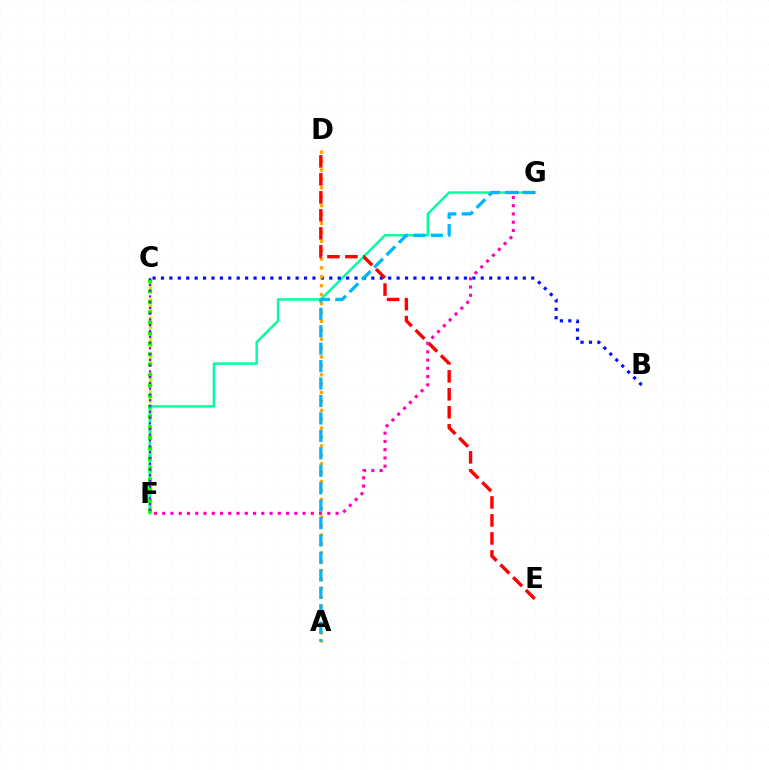{('C', 'F'): [{'color': '#b3ff00', 'line_style': 'dashed', 'thickness': 2.5}, {'color': '#08ff00', 'line_style': 'dotted', 'thickness': 2.84}, {'color': '#9b00ff', 'line_style': 'dotted', 'thickness': 1.57}], ('F', 'G'): [{'color': '#00ff9d', 'line_style': 'solid', 'thickness': 1.75}, {'color': '#ff00bd', 'line_style': 'dotted', 'thickness': 2.24}], ('B', 'C'): [{'color': '#0010ff', 'line_style': 'dotted', 'thickness': 2.29}], ('A', 'D'): [{'color': '#ffa500', 'line_style': 'dotted', 'thickness': 2.42}], ('D', 'E'): [{'color': '#ff0000', 'line_style': 'dashed', 'thickness': 2.44}], ('A', 'G'): [{'color': '#00b5ff', 'line_style': 'dashed', 'thickness': 2.37}]}